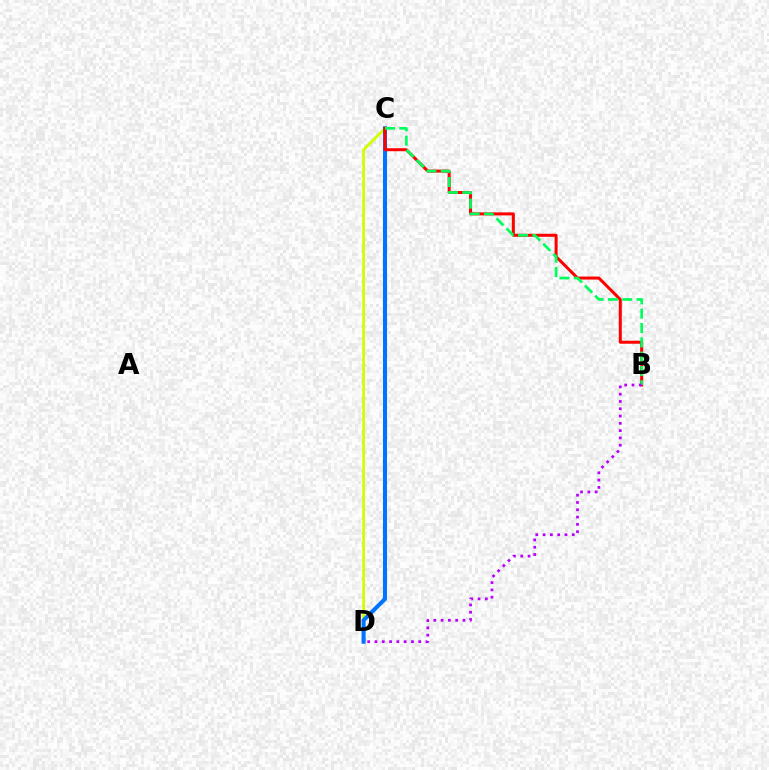{('C', 'D'): [{'color': '#d1ff00', 'line_style': 'solid', 'thickness': 2.0}, {'color': '#0074ff', 'line_style': 'solid', 'thickness': 2.92}], ('B', 'C'): [{'color': '#ff0000', 'line_style': 'solid', 'thickness': 2.17}, {'color': '#00ff5c', 'line_style': 'dashed', 'thickness': 1.95}], ('B', 'D'): [{'color': '#b900ff', 'line_style': 'dotted', 'thickness': 1.98}]}